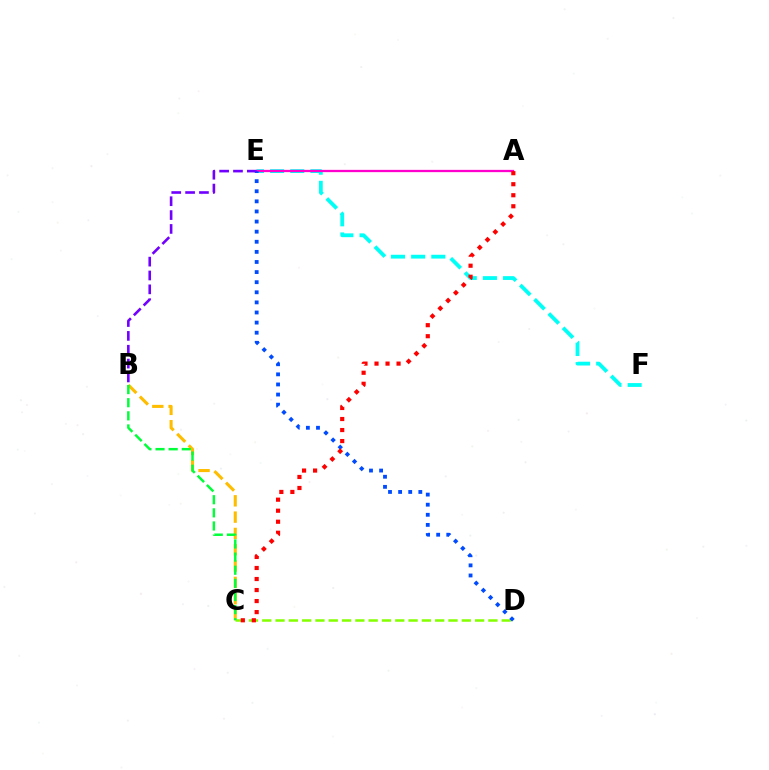{('B', 'C'): [{'color': '#ffbd00', 'line_style': 'dashed', 'thickness': 2.22}, {'color': '#00ff39', 'line_style': 'dashed', 'thickness': 1.78}], ('C', 'D'): [{'color': '#84ff00', 'line_style': 'dashed', 'thickness': 1.81}], ('E', 'F'): [{'color': '#00fff6', 'line_style': 'dashed', 'thickness': 2.74}], ('A', 'E'): [{'color': '#ff00cf', 'line_style': 'solid', 'thickness': 1.64}], ('D', 'E'): [{'color': '#004bff', 'line_style': 'dotted', 'thickness': 2.74}], ('A', 'C'): [{'color': '#ff0000', 'line_style': 'dotted', 'thickness': 3.0}], ('B', 'E'): [{'color': '#7200ff', 'line_style': 'dashed', 'thickness': 1.88}]}